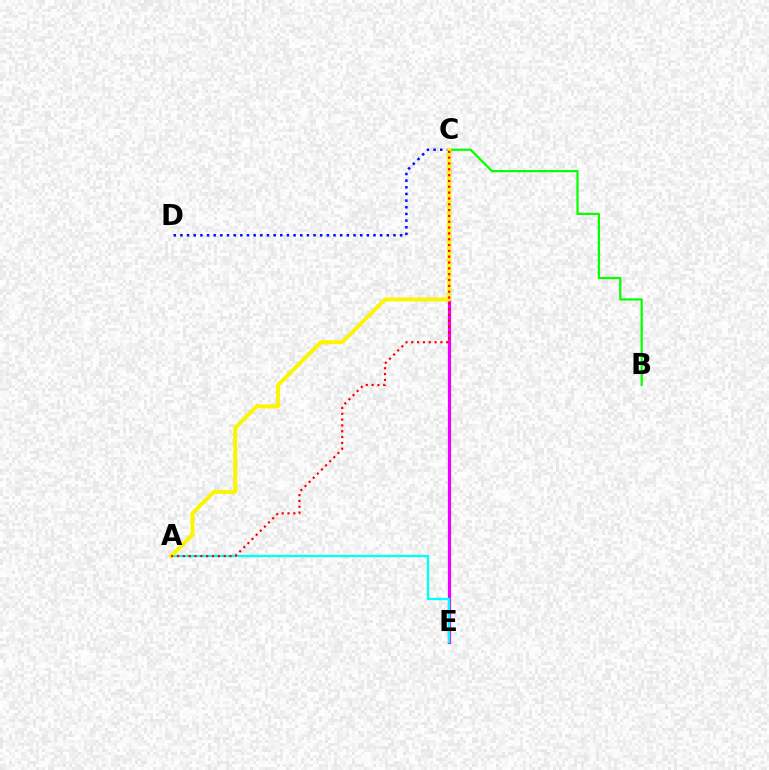{('C', 'E'): [{'color': '#ee00ff', 'line_style': 'solid', 'thickness': 2.31}], ('A', 'E'): [{'color': '#00fff6', 'line_style': 'solid', 'thickness': 1.69}], ('B', 'C'): [{'color': '#08ff00', 'line_style': 'solid', 'thickness': 1.61}], ('C', 'D'): [{'color': '#0010ff', 'line_style': 'dotted', 'thickness': 1.81}], ('A', 'C'): [{'color': '#fcf500', 'line_style': 'solid', 'thickness': 2.84}, {'color': '#ff0000', 'line_style': 'dotted', 'thickness': 1.58}]}